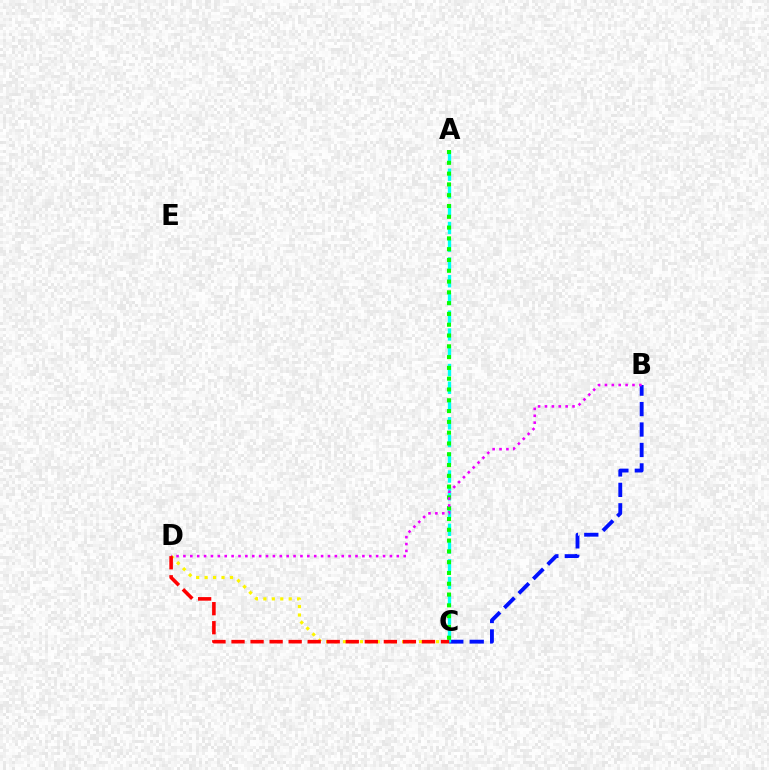{('B', 'C'): [{'color': '#0010ff', 'line_style': 'dashed', 'thickness': 2.78}], ('A', 'C'): [{'color': '#00fff6', 'line_style': 'dashed', 'thickness': 2.41}, {'color': '#08ff00', 'line_style': 'dotted', 'thickness': 2.93}], ('C', 'D'): [{'color': '#fcf500', 'line_style': 'dotted', 'thickness': 2.3}, {'color': '#ff0000', 'line_style': 'dashed', 'thickness': 2.59}], ('B', 'D'): [{'color': '#ee00ff', 'line_style': 'dotted', 'thickness': 1.87}]}